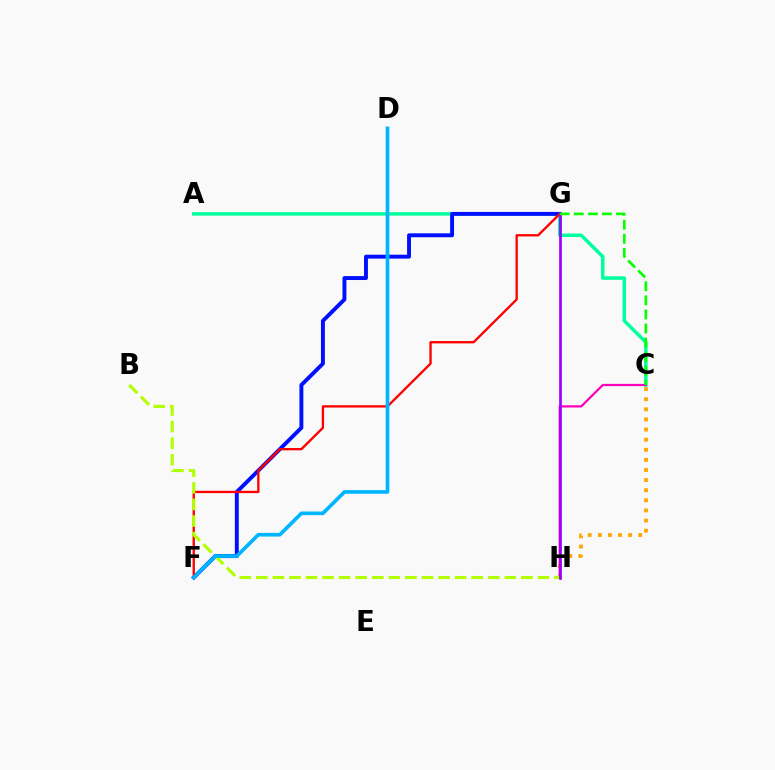{('A', 'C'): [{'color': '#00ff9d', 'line_style': 'solid', 'thickness': 2.51}], ('C', 'H'): [{'color': '#ffa500', 'line_style': 'dotted', 'thickness': 2.75}, {'color': '#ff00bd', 'line_style': 'solid', 'thickness': 1.61}], ('F', 'G'): [{'color': '#0010ff', 'line_style': 'solid', 'thickness': 2.82}, {'color': '#ff0000', 'line_style': 'solid', 'thickness': 1.68}], ('B', 'H'): [{'color': '#b3ff00', 'line_style': 'dashed', 'thickness': 2.25}], ('G', 'H'): [{'color': '#9b00ff', 'line_style': 'solid', 'thickness': 1.94}], ('C', 'G'): [{'color': '#08ff00', 'line_style': 'dashed', 'thickness': 1.92}], ('D', 'F'): [{'color': '#00b5ff', 'line_style': 'solid', 'thickness': 2.63}]}